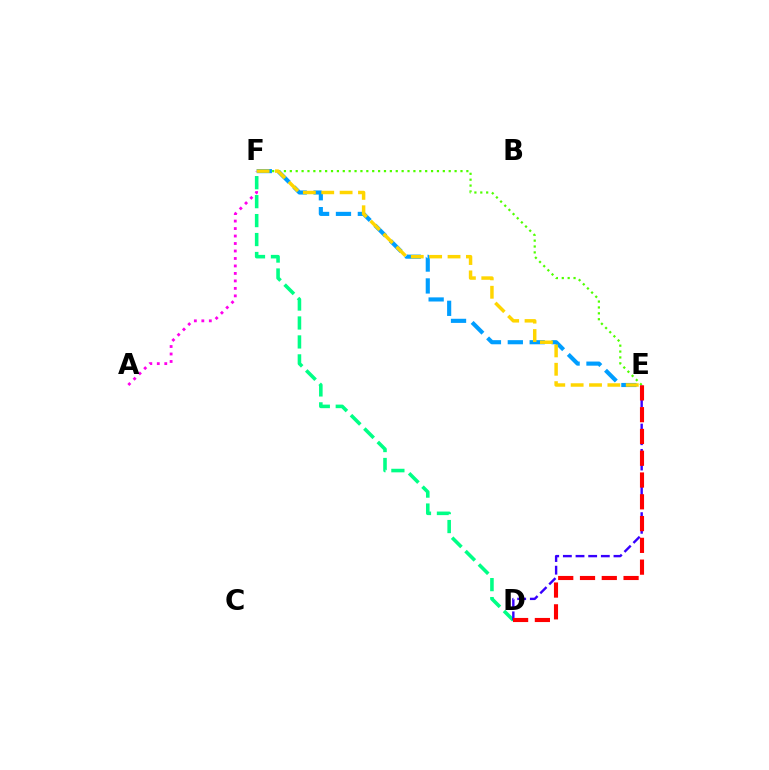{('A', 'F'): [{'color': '#ff00ed', 'line_style': 'dotted', 'thickness': 2.03}], ('D', 'F'): [{'color': '#00ff86', 'line_style': 'dashed', 'thickness': 2.57}], ('D', 'E'): [{'color': '#3700ff', 'line_style': 'dashed', 'thickness': 1.72}, {'color': '#ff0000', 'line_style': 'dashed', 'thickness': 2.96}], ('E', 'F'): [{'color': '#4fff00', 'line_style': 'dotted', 'thickness': 1.6}, {'color': '#009eff', 'line_style': 'dashed', 'thickness': 2.97}, {'color': '#ffd500', 'line_style': 'dashed', 'thickness': 2.5}]}